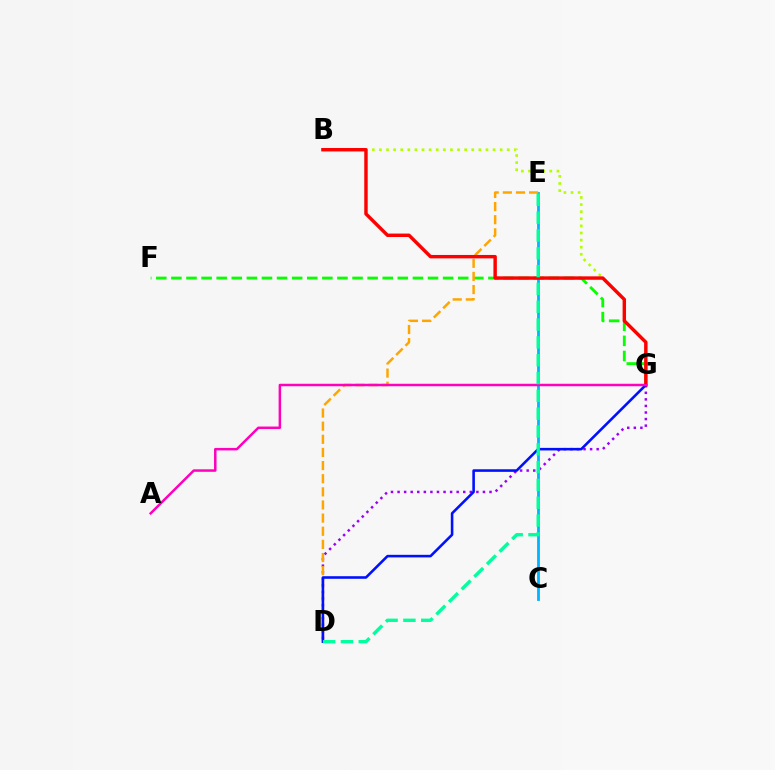{('D', 'G'): [{'color': '#9b00ff', 'line_style': 'dotted', 'thickness': 1.78}, {'color': '#0010ff', 'line_style': 'solid', 'thickness': 1.86}], ('F', 'G'): [{'color': '#08ff00', 'line_style': 'dashed', 'thickness': 2.05}], ('C', 'E'): [{'color': '#00b5ff', 'line_style': 'solid', 'thickness': 2.01}], ('D', 'E'): [{'color': '#ffa500', 'line_style': 'dashed', 'thickness': 1.78}, {'color': '#00ff9d', 'line_style': 'dashed', 'thickness': 2.42}], ('B', 'G'): [{'color': '#b3ff00', 'line_style': 'dotted', 'thickness': 1.93}, {'color': '#ff0000', 'line_style': 'solid', 'thickness': 2.47}], ('A', 'G'): [{'color': '#ff00bd', 'line_style': 'solid', 'thickness': 1.79}]}